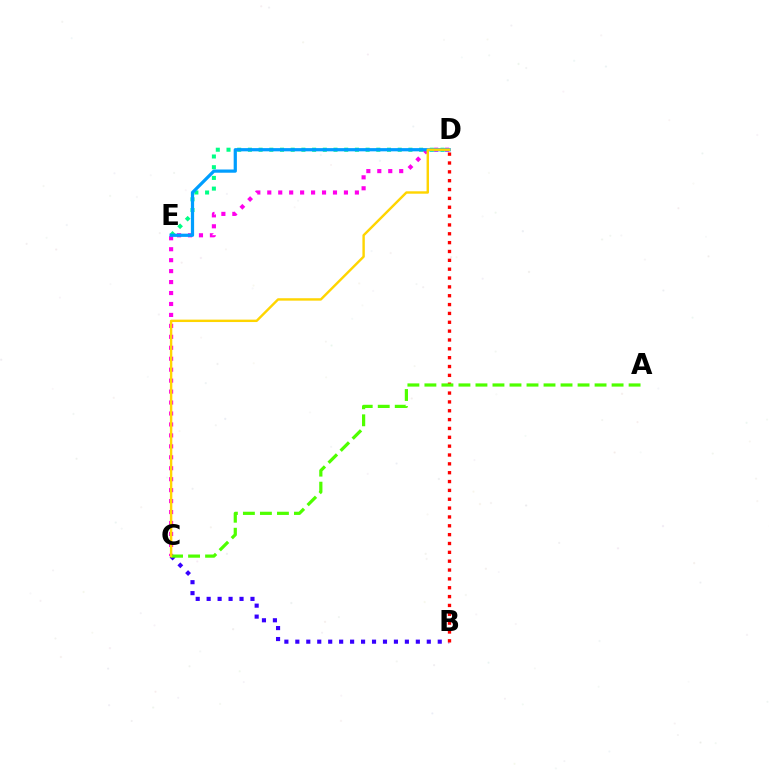{('B', 'C'): [{'color': '#3700ff', 'line_style': 'dotted', 'thickness': 2.98}], ('D', 'E'): [{'color': '#00ff86', 'line_style': 'dotted', 'thickness': 2.91}, {'color': '#009eff', 'line_style': 'solid', 'thickness': 2.32}], ('C', 'D'): [{'color': '#ff00ed', 'line_style': 'dotted', 'thickness': 2.98}, {'color': '#ffd500', 'line_style': 'solid', 'thickness': 1.74}], ('B', 'D'): [{'color': '#ff0000', 'line_style': 'dotted', 'thickness': 2.4}], ('A', 'C'): [{'color': '#4fff00', 'line_style': 'dashed', 'thickness': 2.31}]}